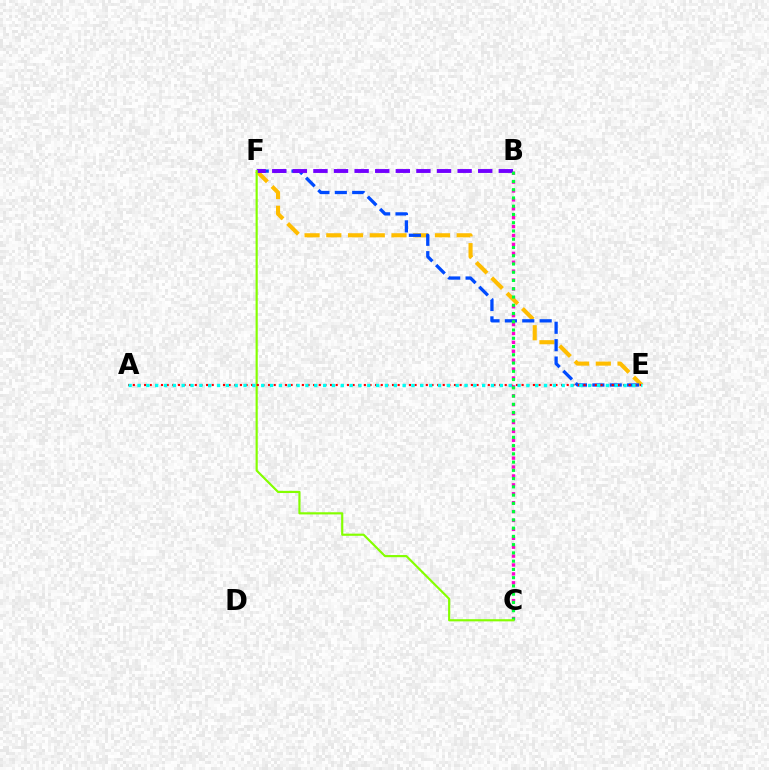{('B', 'C'): [{'color': '#ff00cf', 'line_style': 'dotted', 'thickness': 2.42}, {'color': '#00ff39', 'line_style': 'dotted', 'thickness': 2.24}], ('E', 'F'): [{'color': '#ffbd00', 'line_style': 'dashed', 'thickness': 2.95}, {'color': '#004bff', 'line_style': 'dashed', 'thickness': 2.36}], ('B', 'F'): [{'color': '#7200ff', 'line_style': 'dashed', 'thickness': 2.8}], ('C', 'F'): [{'color': '#84ff00', 'line_style': 'solid', 'thickness': 1.56}], ('A', 'E'): [{'color': '#ff0000', 'line_style': 'dotted', 'thickness': 1.53}, {'color': '#00fff6', 'line_style': 'dotted', 'thickness': 2.4}]}